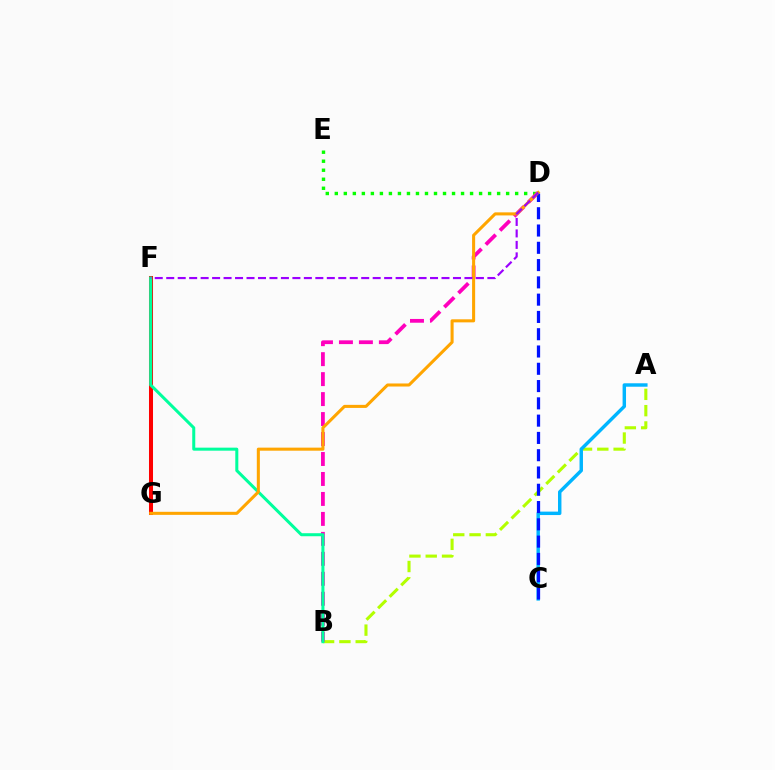{('D', 'E'): [{'color': '#08ff00', 'line_style': 'dotted', 'thickness': 2.45}], ('F', 'G'): [{'color': '#ff0000', 'line_style': 'solid', 'thickness': 2.9}], ('A', 'B'): [{'color': '#b3ff00', 'line_style': 'dashed', 'thickness': 2.21}], ('B', 'D'): [{'color': '#ff00bd', 'line_style': 'dashed', 'thickness': 2.71}], ('A', 'C'): [{'color': '#00b5ff', 'line_style': 'solid', 'thickness': 2.47}], ('B', 'F'): [{'color': '#00ff9d', 'line_style': 'solid', 'thickness': 2.18}], ('C', 'D'): [{'color': '#0010ff', 'line_style': 'dashed', 'thickness': 2.35}], ('D', 'G'): [{'color': '#ffa500', 'line_style': 'solid', 'thickness': 2.2}], ('D', 'F'): [{'color': '#9b00ff', 'line_style': 'dashed', 'thickness': 1.56}]}